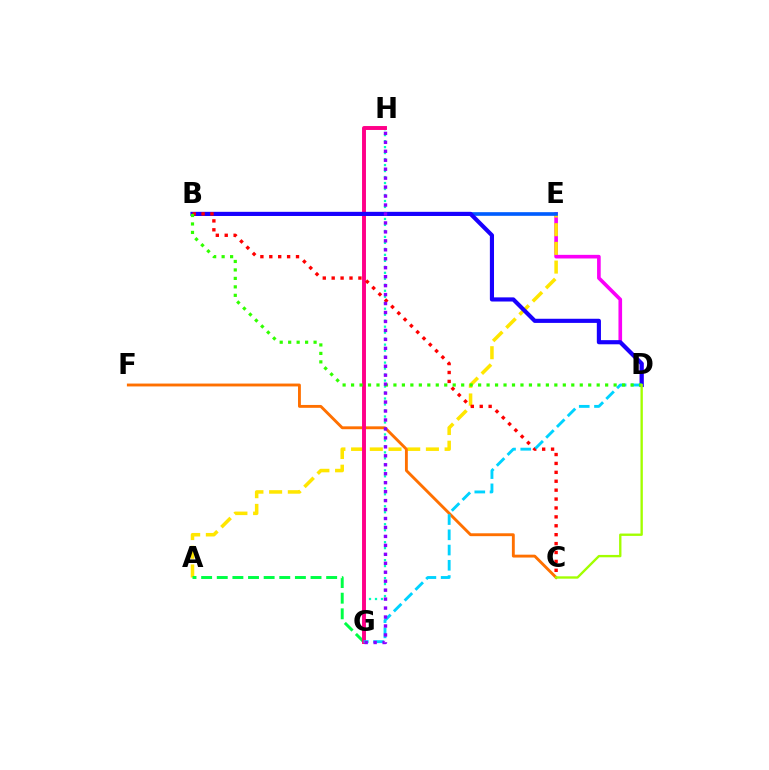{('G', 'H'): [{'color': '#00ffbb', 'line_style': 'dotted', 'thickness': 1.63}, {'color': '#ff0088', 'line_style': 'solid', 'thickness': 2.83}, {'color': '#8a00ff', 'line_style': 'dotted', 'thickness': 2.43}], ('D', 'E'): [{'color': '#fa00f9', 'line_style': 'solid', 'thickness': 2.61}], ('A', 'E'): [{'color': '#ffe600', 'line_style': 'dashed', 'thickness': 2.54}], ('A', 'G'): [{'color': '#00ff45', 'line_style': 'dashed', 'thickness': 2.12}], ('C', 'F'): [{'color': '#ff7000', 'line_style': 'solid', 'thickness': 2.07}], ('B', 'E'): [{'color': '#005dff', 'line_style': 'solid', 'thickness': 2.63}], ('B', 'D'): [{'color': '#1900ff', 'line_style': 'solid', 'thickness': 2.98}, {'color': '#31ff00', 'line_style': 'dotted', 'thickness': 2.3}], ('B', 'C'): [{'color': '#ff0000', 'line_style': 'dotted', 'thickness': 2.42}], ('D', 'G'): [{'color': '#00d3ff', 'line_style': 'dashed', 'thickness': 2.07}], ('C', 'D'): [{'color': '#a2ff00', 'line_style': 'solid', 'thickness': 1.7}]}